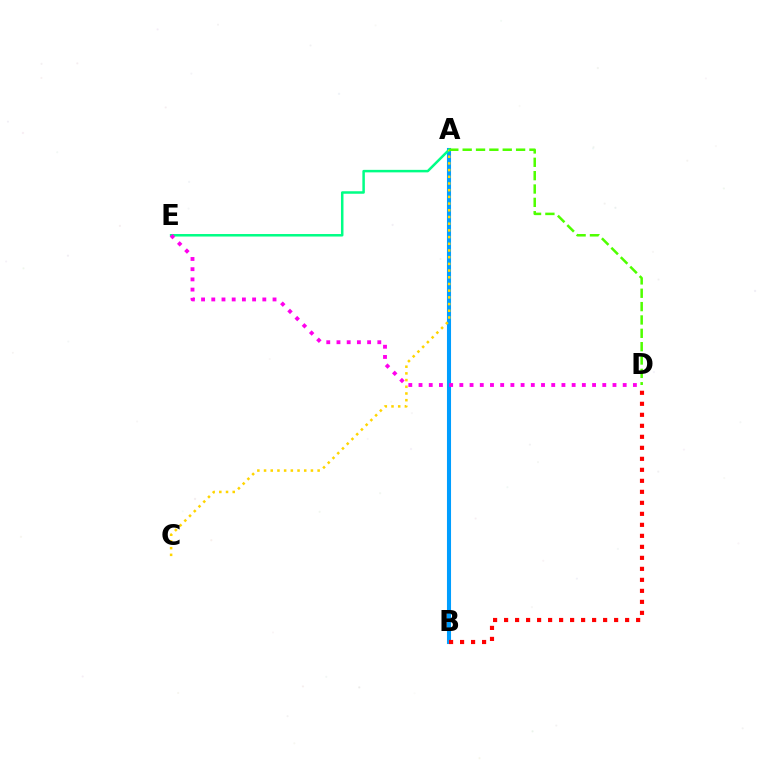{('A', 'B'): [{'color': '#3700ff', 'line_style': 'dotted', 'thickness': 2.88}, {'color': '#009eff', 'line_style': 'solid', 'thickness': 2.93}], ('A', 'E'): [{'color': '#00ff86', 'line_style': 'solid', 'thickness': 1.8}], ('A', 'C'): [{'color': '#ffd500', 'line_style': 'dotted', 'thickness': 1.82}], ('B', 'D'): [{'color': '#ff0000', 'line_style': 'dotted', 'thickness': 2.99}], ('D', 'E'): [{'color': '#ff00ed', 'line_style': 'dotted', 'thickness': 2.77}], ('A', 'D'): [{'color': '#4fff00', 'line_style': 'dashed', 'thickness': 1.81}]}